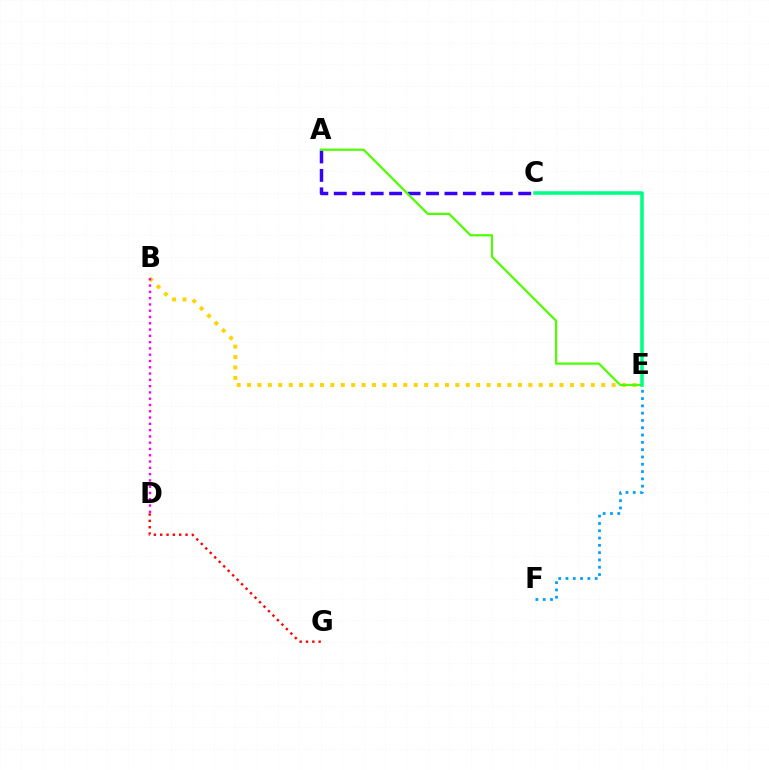{('B', 'E'): [{'color': '#ffd500', 'line_style': 'dotted', 'thickness': 2.83}], ('B', 'D'): [{'color': '#ff00ed', 'line_style': 'dotted', 'thickness': 1.71}], ('A', 'C'): [{'color': '#3700ff', 'line_style': 'dashed', 'thickness': 2.51}], ('D', 'G'): [{'color': '#ff0000', 'line_style': 'dotted', 'thickness': 1.72}], ('A', 'E'): [{'color': '#4fff00', 'line_style': 'solid', 'thickness': 1.59}], ('C', 'E'): [{'color': '#00ff86', 'line_style': 'solid', 'thickness': 2.55}], ('E', 'F'): [{'color': '#009eff', 'line_style': 'dotted', 'thickness': 1.98}]}